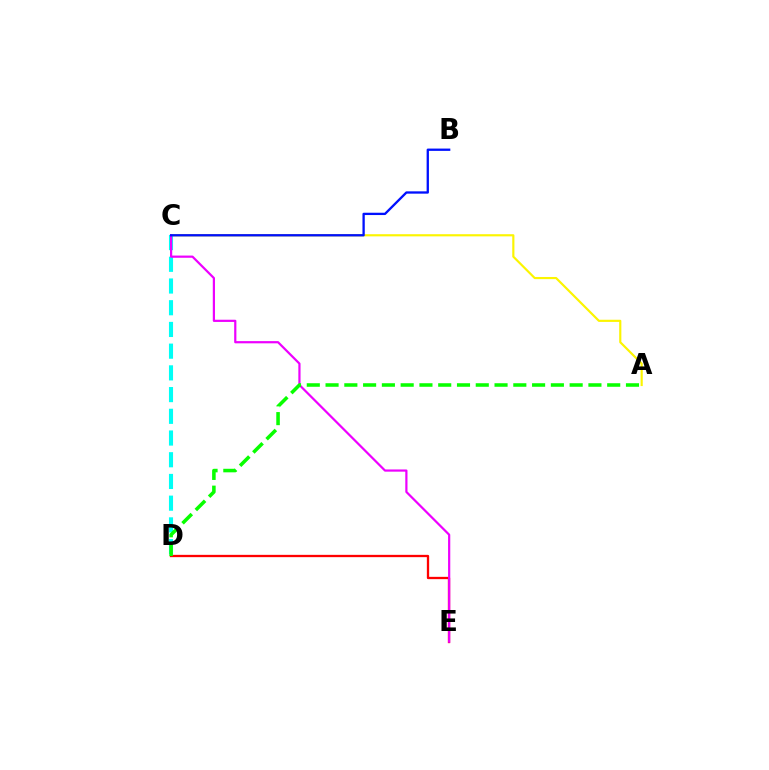{('A', 'C'): [{'color': '#fcf500', 'line_style': 'solid', 'thickness': 1.55}], ('C', 'D'): [{'color': '#00fff6', 'line_style': 'dashed', 'thickness': 2.95}], ('D', 'E'): [{'color': '#ff0000', 'line_style': 'solid', 'thickness': 1.66}], ('C', 'E'): [{'color': '#ee00ff', 'line_style': 'solid', 'thickness': 1.59}], ('A', 'D'): [{'color': '#08ff00', 'line_style': 'dashed', 'thickness': 2.55}], ('B', 'C'): [{'color': '#0010ff', 'line_style': 'solid', 'thickness': 1.66}]}